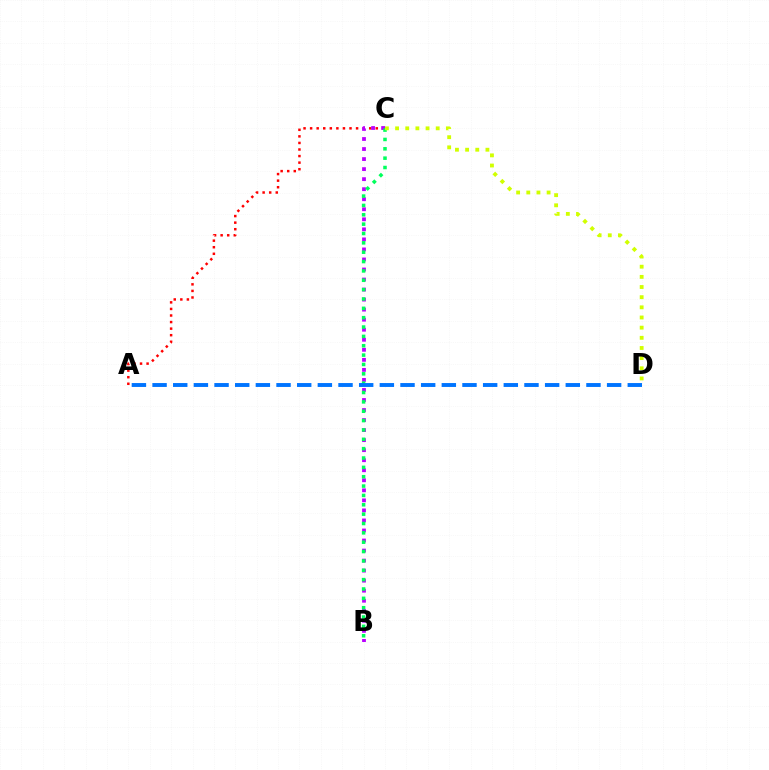{('A', 'C'): [{'color': '#ff0000', 'line_style': 'dotted', 'thickness': 1.78}], ('B', 'C'): [{'color': '#b900ff', 'line_style': 'dotted', 'thickness': 2.73}, {'color': '#00ff5c', 'line_style': 'dotted', 'thickness': 2.54}], ('C', 'D'): [{'color': '#d1ff00', 'line_style': 'dotted', 'thickness': 2.76}], ('A', 'D'): [{'color': '#0074ff', 'line_style': 'dashed', 'thickness': 2.81}]}